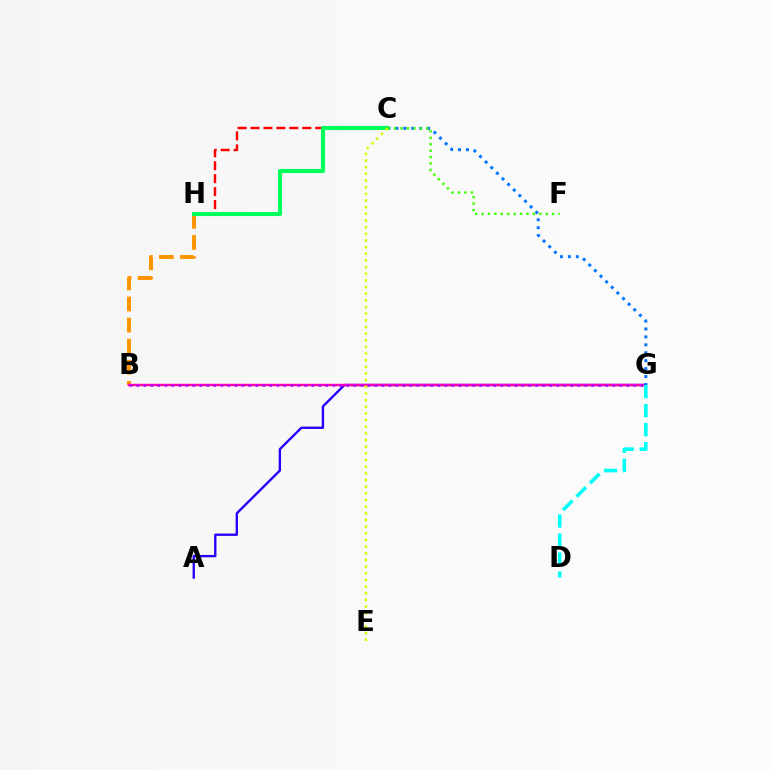{('A', 'G'): [{'color': '#2500ff', 'line_style': 'solid', 'thickness': 1.7}], ('B', 'H'): [{'color': '#ff9400', 'line_style': 'dashed', 'thickness': 2.87}], ('C', 'H'): [{'color': '#ff0000', 'line_style': 'dashed', 'thickness': 1.76}, {'color': '#00ff5c', 'line_style': 'solid', 'thickness': 2.96}], ('B', 'G'): [{'color': '#ff00ac', 'line_style': 'solid', 'thickness': 1.74}, {'color': '#b900ff', 'line_style': 'dotted', 'thickness': 1.9}], ('D', 'G'): [{'color': '#00fff6', 'line_style': 'dashed', 'thickness': 2.59}], ('C', 'G'): [{'color': '#0074ff', 'line_style': 'dotted', 'thickness': 2.15}], ('C', 'F'): [{'color': '#3dff00', 'line_style': 'dotted', 'thickness': 1.74}], ('C', 'E'): [{'color': '#d1ff00', 'line_style': 'dotted', 'thickness': 1.81}]}